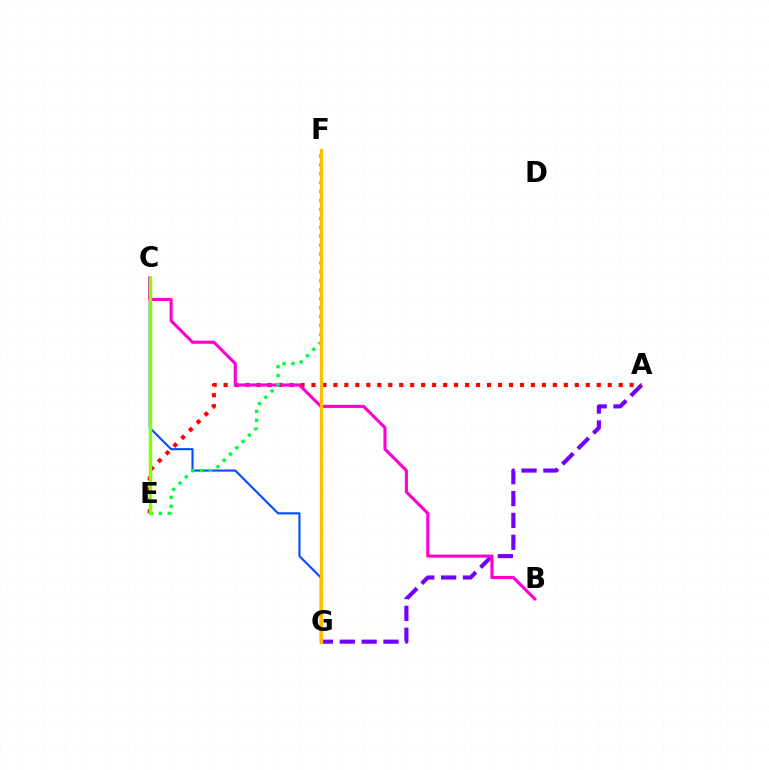{('A', 'G'): [{'color': '#7200ff', 'line_style': 'dashed', 'thickness': 2.97}], ('C', 'E'): [{'color': '#00fff6', 'line_style': 'dotted', 'thickness': 1.98}, {'color': '#84ff00', 'line_style': 'solid', 'thickness': 2.46}], ('C', 'G'): [{'color': '#004bff', 'line_style': 'solid', 'thickness': 1.5}], ('A', 'E'): [{'color': '#ff0000', 'line_style': 'dotted', 'thickness': 2.98}], ('B', 'C'): [{'color': '#ff00cf', 'line_style': 'solid', 'thickness': 2.24}], ('E', 'F'): [{'color': '#00ff39', 'line_style': 'dotted', 'thickness': 2.43}], ('F', 'G'): [{'color': '#ffbd00', 'line_style': 'solid', 'thickness': 2.39}]}